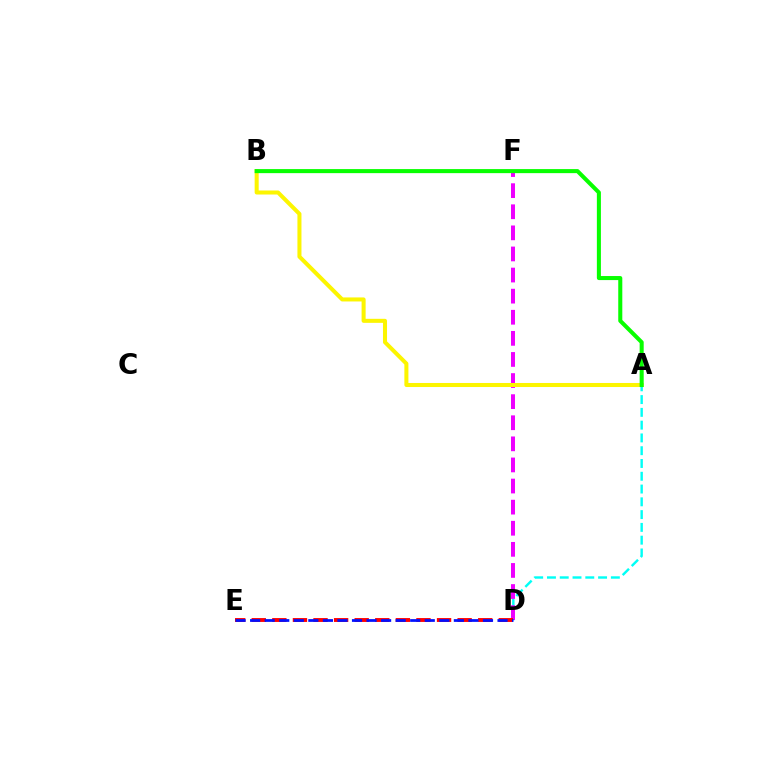{('A', 'D'): [{'color': '#00fff6', 'line_style': 'dashed', 'thickness': 1.74}], ('D', 'F'): [{'color': '#ee00ff', 'line_style': 'dashed', 'thickness': 2.87}], ('D', 'E'): [{'color': '#ff0000', 'line_style': 'dashed', 'thickness': 2.8}, {'color': '#0010ff', 'line_style': 'dashed', 'thickness': 1.98}], ('A', 'B'): [{'color': '#fcf500', 'line_style': 'solid', 'thickness': 2.9}, {'color': '#08ff00', 'line_style': 'solid', 'thickness': 2.92}]}